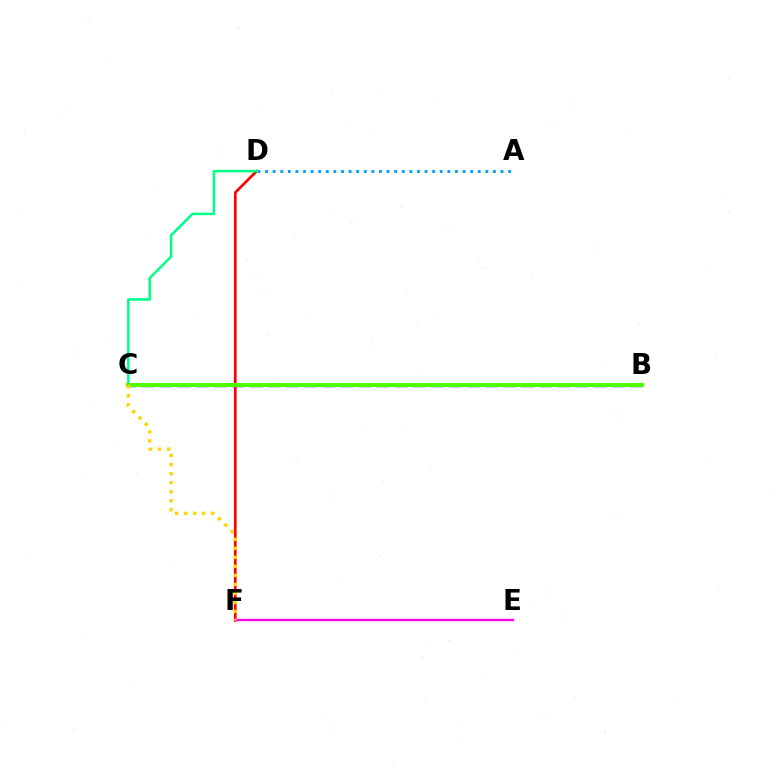{('D', 'F'): [{'color': '#ff0000', 'line_style': 'solid', 'thickness': 1.94}], ('B', 'C'): [{'color': '#3700ff', 'line_style': 'dashed', 'thickness': 2.46}, {'color': '#4fff00', 'line_style': 'solid', 'thickness': 2.93}], ('A', 'D'): [{'color': '#009eff', 'line_style': 'dotted', 'thickness': 2.06}], ('C', 'D'): [{'color': '#00ff86', 'line_style': 'solid', 'thickness': 1.82}], ('E', 'F'): [{'color': '#ff00ed', 'line_style': 'solid', 'thickness': 1.7}], ('C', 'F'): [{'color': '#ffd500', 'line_style': 'dotted', 'thickness': 2.45}]}